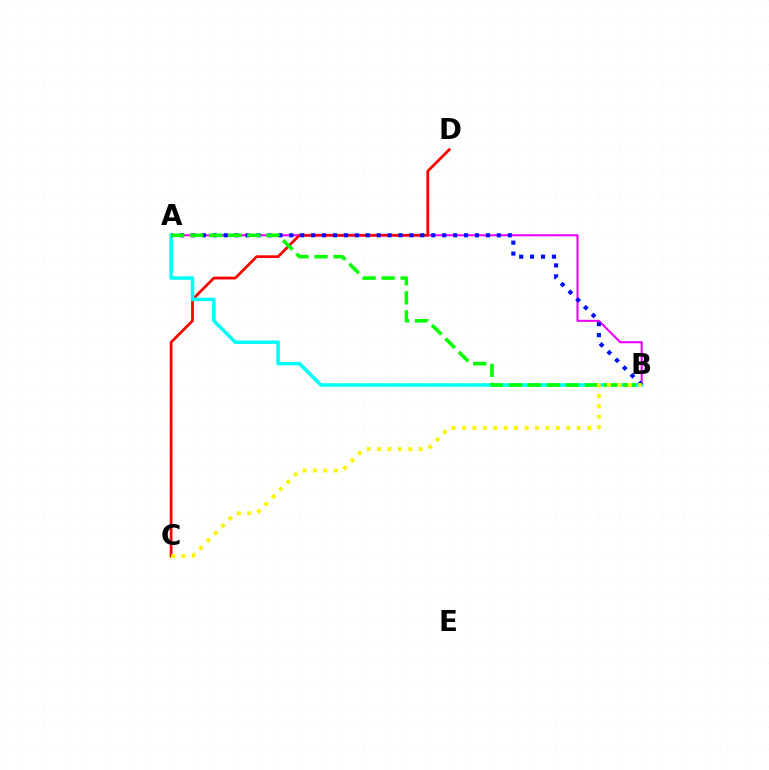{('A', 'B'): [{'color': '#ee00ff', 'line_style': 'solid', 'thickness': 1.51}, {'color': '#00fff6', 'line_style': 'solid', 'thickness': 2.55}, {'color': '#0010ff', 'line_style': 'dotted', 'thickness': 2.97}, {'color': '#08ff00', 'line_style': 'dashed', 'thickness': 2.58}], ('C', 'D'): [{'color': '#ff0000', 'line_style': 'solid', 'thickness': 1.99}], ('B', 'C'): [{'color': '#fcf500', 'line_style': 'dotted', 'thickness': 2.83}]}